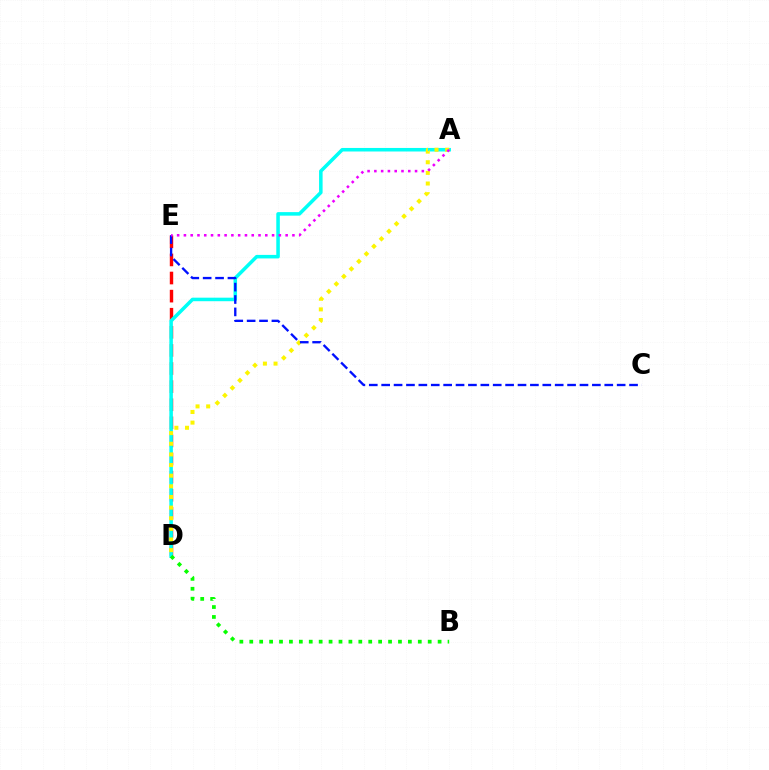{('D', 'E'): [{'color': '#ff0000', 'line_style': 'dashed', 'thickness': 2.46}], ('A', 'D'): [{'color': '#00fff6', 'line_style': 'solid', 'thickness': 2.55}, {'color': '#fcf500', 'line_style': 'dotted', 'thickness': 2.89}], ('C', 'E'): [{'color': '#0010ff', 'line_style': 'dashed', 'thickness': 1.68}], ('A', 'E'): [{'color': '#ee00ff', 'line_style': 'dotted', 'thickness': 1.84}], ('B', 'D'): [{'color': '#08ff00', 'line_style': 'dotted', 'thickness': 2.69}]}